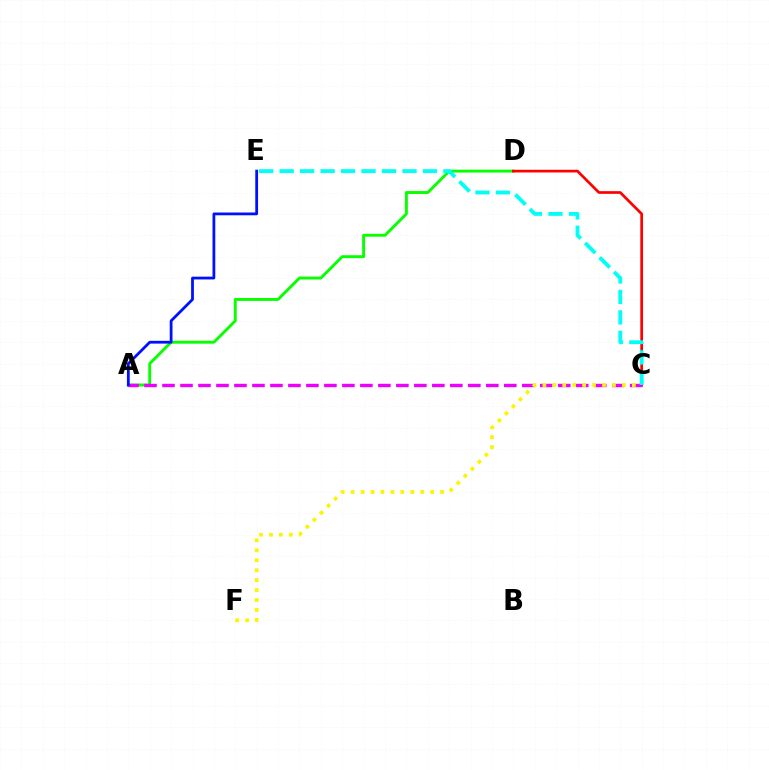{('A', 'D'): [{'color': '#08ff00', 'line_style': 'solid', 'thickness': 2.09}], ('C', 'D'): [{'color': '#ff0000', 'line_style': 'solid', 'thickness': 1.94}], ('A', 'C'): [{'color': '#ee00ff', 'line_style': 'dashed', 'thickness': 2.44}], ('A', 'E'): [{'color': '#0010ff', 'line_style': 'solid', 'thickness': 2.0}], ('C', 'E'): [{'color': '#00fff6', 'line_style': 'dashed', 'thickness': 2.78}], ('C', 'F'): [{'color': '#fcf500', 'line_style': 'dotted', 'thickness': 2.7}]}